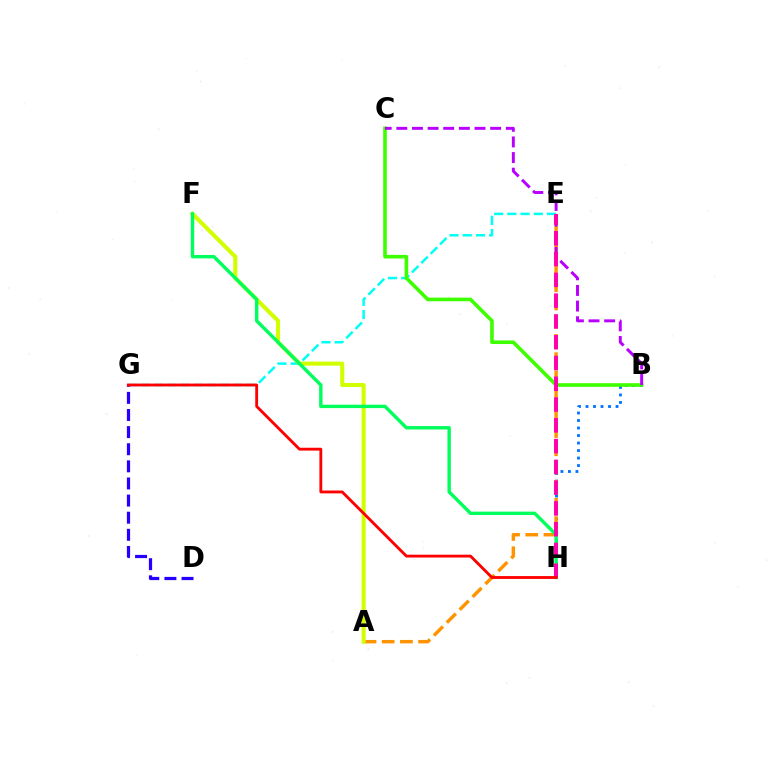{('B', 'H'): [{'color': '#0074ff', 'line_style': 'dotted', 'thickness': 2.04}], ('E', 'G'): [{'color': '#00fff6', 'line_style': 'dashed', 'thickness': 1.79}], ('A', 'E'): [{'color': '#ff9400', 'line_style': 'dashed', 'thickness': 2.47}], ('A', 'F'): [{'color': '#d1ff00', 'line_style': 'solid', 'thickness': 2.93}], ('F', 'H'): [{'color': '#00ff5c', 'line_style': 'solid', 'thickness': 2.45}], ('B', 'C'): [{'color': '#3dff00', 'line_style': 'solid', 'thickness': 2.6}, {'color': '#b900ff', 'line_style': 'dashed', 'thickness': 2.12}], ('D', 'G'): [{'color': '#2500ff', 'line_style': 'dashed', 'thickness': 2.33}], ('E', 'H'): [{'color': '#ff00ac', 'line_style': 'dashed', 'thickness': 2.82}], ('G', 'H'): [{'color': '#ff0000', 'line_style': 'solid', 'thickness': 2.05}]}